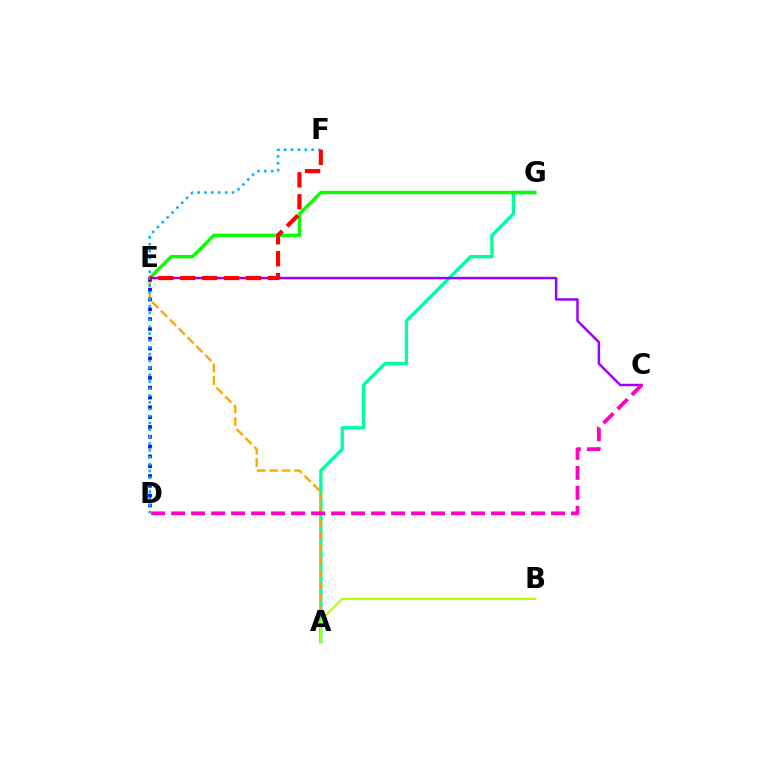{('A', 'G'): [{'color': '#00ff9d', 'line_style': 'solid', 'thickness': 2.39}], ('A', 'E'): [{'color': '#ffa500', 'line_style': 'dashed', 'thickness': 1.69}], ('E', 'G'): [{'color': '#08ff00', 'line_style': 'solid', 'thickness': 2.41}], ('C', 'E'): [{'color': '#9b00ff', 'line_style': 'solid', 'thickness': 1.77}], ('A', 'B'): [{'color': '#b3ff00', 'line_style': 'solid', 'thickness': 1.54}], ('D', 'E'): [{'color': '#0010ff', 'line_style': 'dotted', 'thickness': 2.67}], ('C', 'D'): [{'color': '#ff00bd', 'line_style': 'dashed', 'thickness': 2.72}], ('D', 'F'): [{'color': '#00b5ff', 'line_style': 'dotted', 'thickness': 1.87}], ('E', 'F'): [{'color': '#ff0000', 'line_style': 'dashed', 'thickness': 2.98}]}